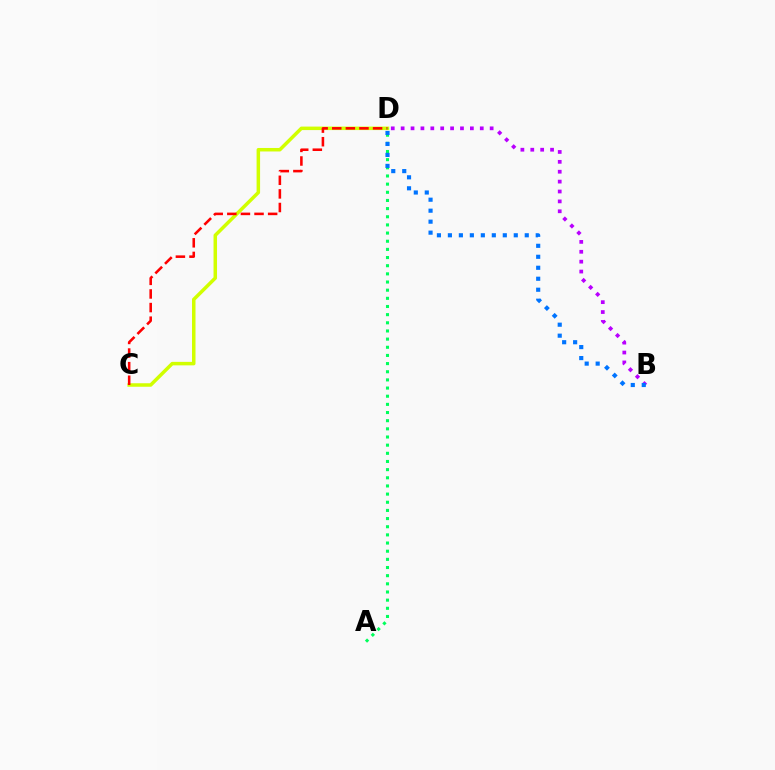{('C', 'D'): [{'color': '#d1ff00', 'line_style': 'solid', 'thickness': 2.52}, {'color': '#ff0000', 'line_style': 'dashed', 'thickness': 1.85}], ('A', 'D'): [{'color': '#00ff5c', 'line_style': 'dotted', 'thickness': 2.22}], ('B', 'D'): [{'color': '#b900ff', 'line_style': 'dotted', 'thickness': 2.69}, {'color': '#0074ff', 'line_style': 'dotted', 'thickness': 2.98}]}